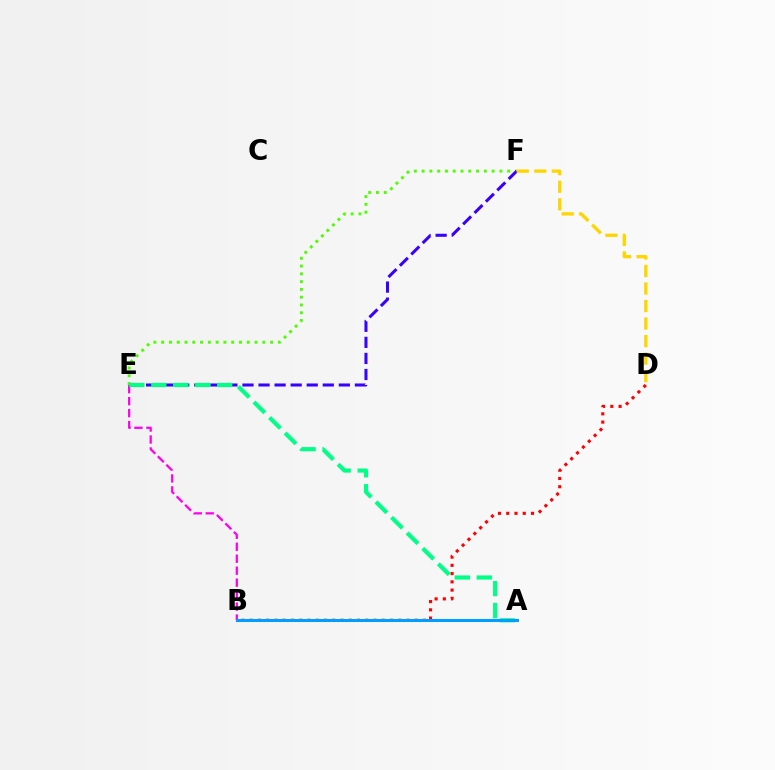{('B', 'E'): [{'color': '#ff00ed', 'line_style': 'dashed', 'thickness': 1.63}], ('E', 'F'): [{'color': '#4fff00', 'line_style': 'dotted', 'thickness': 2.11}, {'color': '#3700ff', 'line_style': 'dashed', 'thickness': 2.18}], ('B', 'D'): [{'color': '#ff0000', 'line_style': 'dotted', 'thickness': 2.24}], ('A', 'E'): [{'color': '#00ff86', 'line_style': 'dashed', 'thickness': 2.98}], ('A', 'B'): [{'color': '#009eff', 'line_style': 'solid', 'thickness': 2.19}], ('D', 'F'): [{'color': '#ffd500', 'line_style': 'dashed', 'thickness': 2.38}]}